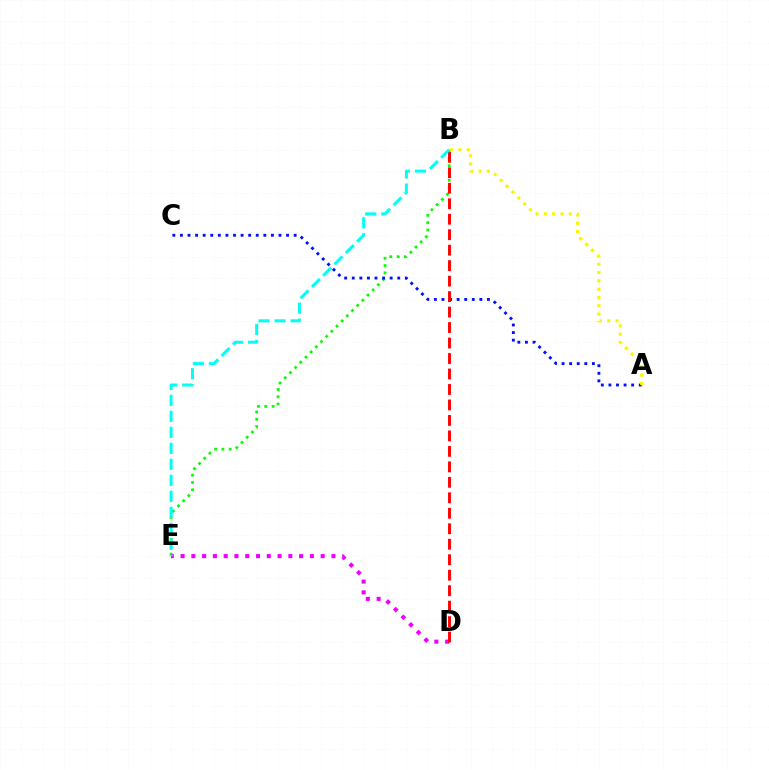{('B', 'E'): [{'color': '#08ff00', 'line_style': 'dotted', 'thickness': 1.99}, {'color': '#00fff6', 'line_style': 'dashed', 'thickness': 2.17}], ('A', 'C'): [{'color': '#0010ff', 'line_style': 'dotted', 'thickness': 2.06}], ('A', 'B'): [{'color': '#fcf500', 'line_style': 'dotted', 'thickness': 2.26}], ('D', 'E'): [{'color': '#ee00ff', 'line_style': 'dotted', 'thickness': 2.93}], ('B', 'D'): [{'color': '#ff0000', 'line_style': 'dashed', 'thickness': 2.1}]}